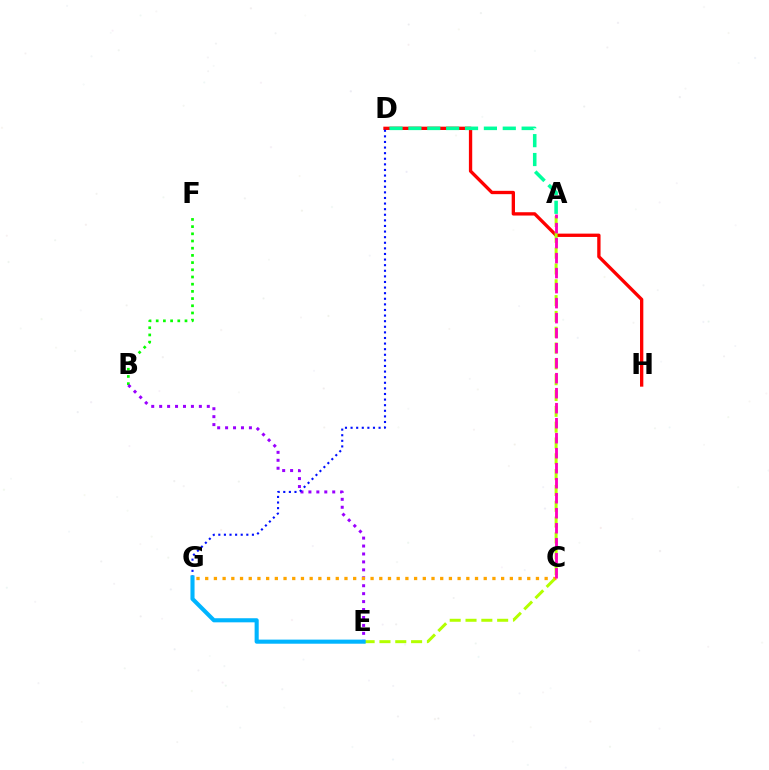{('B', 'F'): [{'color': '#08ff00', 'line_style': 'dotted', 'thickness': 1.95}], ('B', 'E'): [{'color': '#9b00ff', 'line_style': 'dotted', 'thickness': 2.16}], ('C', 'G'): [{'color': '#ffa500', 'line_style': 'dotted', 'thickness': 2.36}], ('D', 'H'): [{'color': '#ff0000', 'line_style': 'solid', 'thickness': 2.39}], ('A', 'D'): [{'color': '#00ff9d', 'line_style': 'dashed', 'thickness': 2.56}], ('A', 'E'): [{'color': '#b3ff00', 'line_style': 'dashed', 'thickness': 2.15}], ('D', 'G'): [{'color': '#0010ff', 'line_style': 'dotted', 'thickness': 1.52}], ('A', 'C'): [{'color': '#ff00bd', 'line_style': 'dashed', 'thickness': 2.04}], ('E', 'G'): [{'color': '#00b5ff', 'line_style': 'solid', 'thickness': 2.95}]}